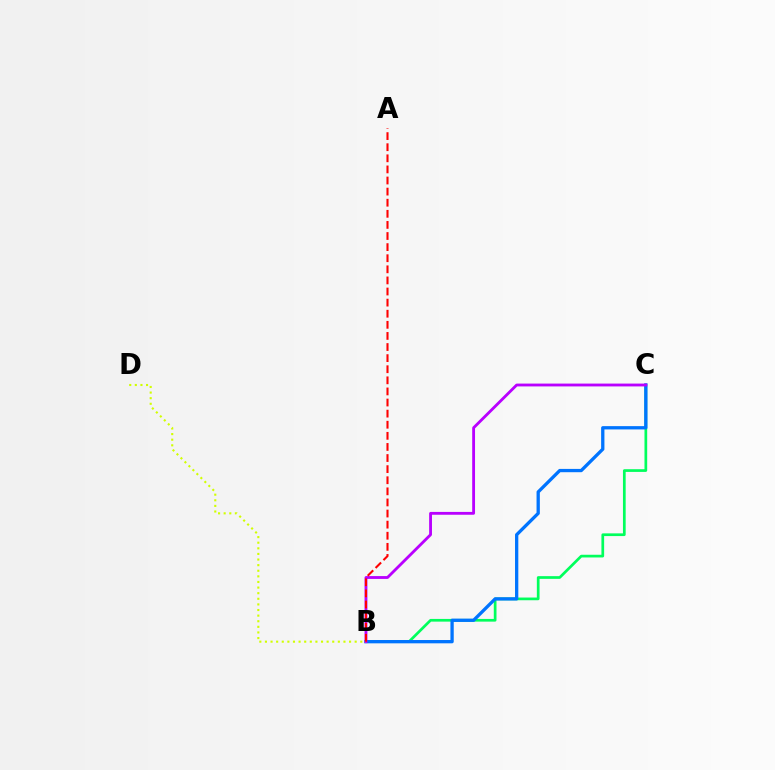{('B', 'C'): [{'color': '#00ff5c', 'line_style': 'solid', 'thickness': 1.95}, {'color': '#0074ff', 'line_style': 'solid', 'thickness': 2.37}, {'color': '#b900ff', 'line_style': 'solid', 'thickness': 2.04}], ('B', 'D'): [{'color': '#d1ff00', 'line_style': 'dotted', 'thickness': 1.52}], ('A', 'B'): [{'color': '#ff0000', 'line_style': 'dashed', 'thickness': 1.51}]}